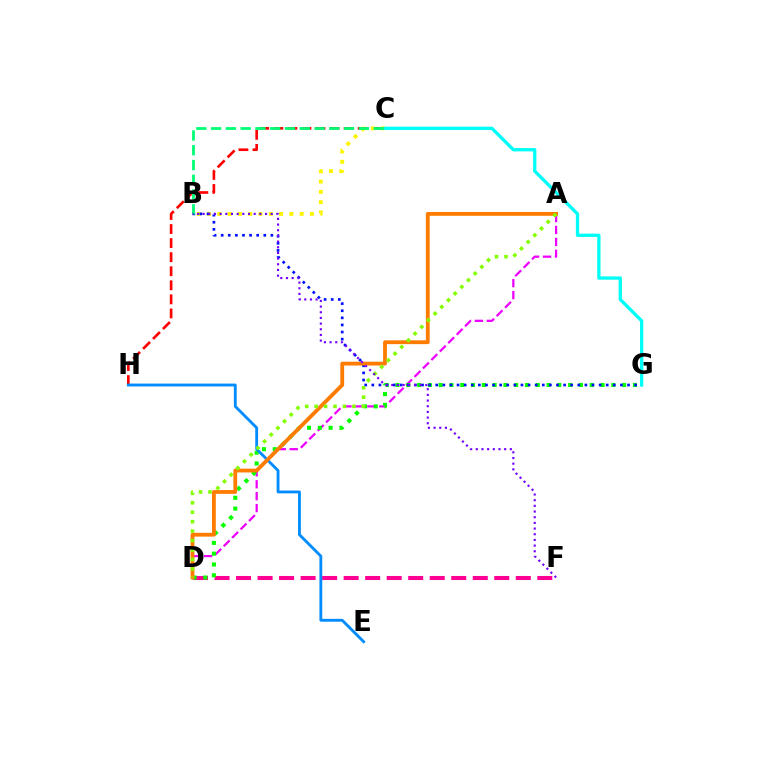{('D', 'F'): [{'color': '#ff0094', 'line_style': 'dashed', 'thickness': 2.92}], ('A', 'D'): [{'color': '#ee00ff', 'line_style': 'dashed', 'thickness': 1.62}, {'color': '#ff7c00', 'line_style': 'solid', 'thickness': 2.74}, {'color': '#84ff00', 'line_style': 'dotted', 'thickness': 2.57}], ('C', 'H'): [{'color': '#ff0000', 'line_style': 'dashed', 'thickness': 1.91}], ('B', 'C'): [{'color': '#fcf500', 'line_style': 'dotted', 'thickness': 2.8}, {'color': '#00ff74', 'line_style': 'dashed', 'thickness': 2.01}], ('D', 'G'): [{'color': '#08ff00', 'line_style': 'dotted', 'thickness': 2.93}], ('B', 'G'): [{'color': '#0010ff', 'line_style': 'dotted', 'thickness': 1.93}], ('E', 'H'): [{'color': '#008cff', 'line_style': 'solid', 'thickness': 2.04}], ('C', 'G'): [{'color': '#00fff6', 'line_style': 'solid', 'thickness': 2.37}], ('B', 'F'): [{'color': '#7200ff', 'line_style': 'dotted', 'thickness': 1.54}]}